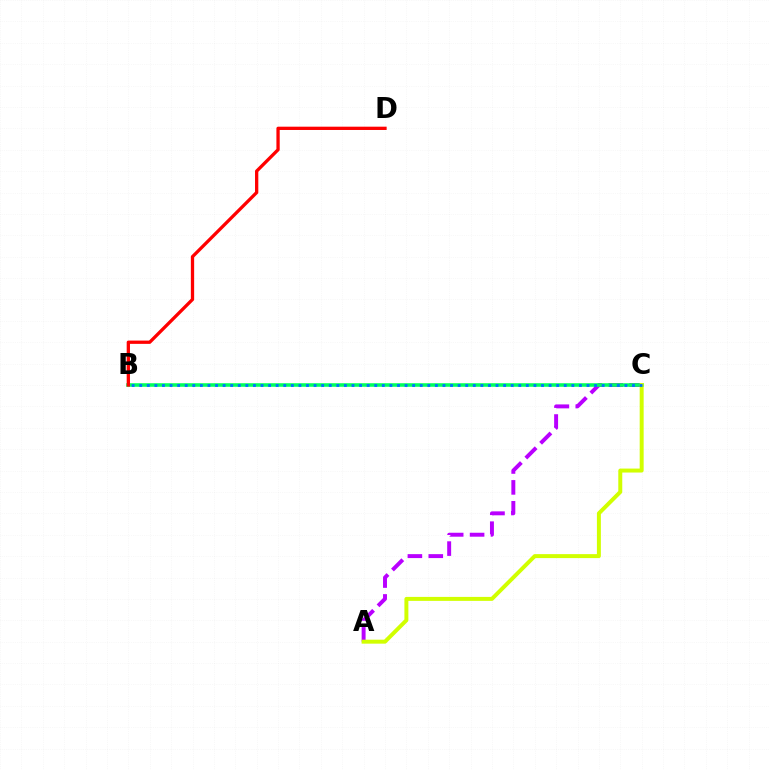{('A', 'C'): [{'color': '#b900ff', 'line_style': 'dashed', 'thickness': 2.84}, {'color': '#d1ff00', 'line_style': 'solid', 'thickness': 2.86}], ('B', 'C'): [{'color': '#00ff5c', 'line_style': 'solid', 'thickness': 2.56}, {'color': '#0074ff', 'line_style': 'dotted', 'thickness': 2.06}], ('B', 'D'): [{'color': '#ff0000', 'line_style': 'solid', 'thickness': 2.37}]}